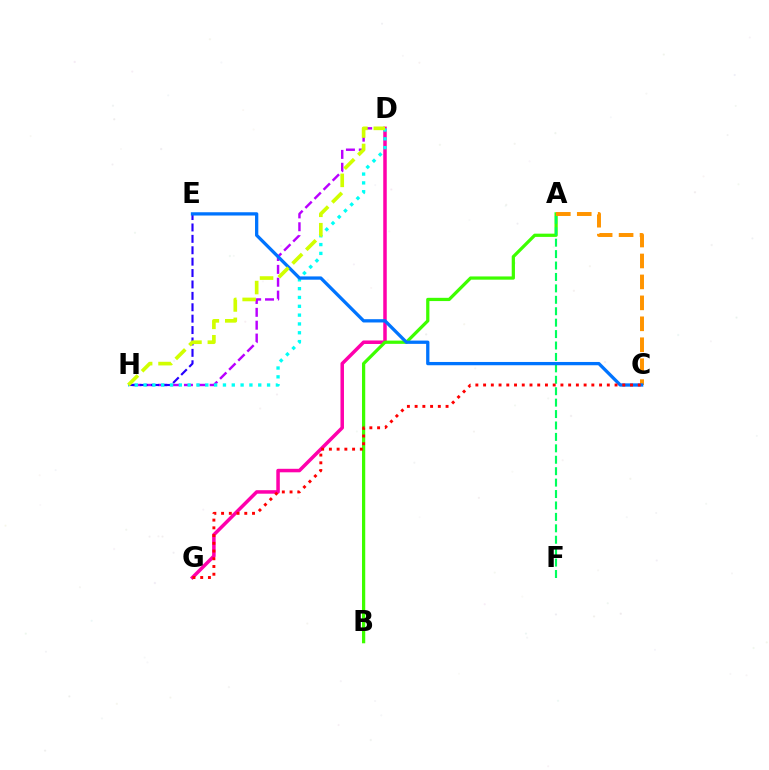{('D', 'G'): [{'color': '#ff00ac', 'line_style': 'solid', 'thickness': 2.53}], ('D', 'H'): [{'color': '#b900ff', 'line_style': 'dashed', 'thickness': 1.75}, {'color': '#00fff6', 'line_style': 'dotted', 'thickness': 2.4}, {'color': '#d1ff00', 'line_style': 'dashed', 'thickness': 2.63}], ('A', 'B'): [{'color': '#3dff00', 'line_style': 'solid', 'thickness': 2.33}], ('A', 'F'): [{'color': '#00ff5c', 'line_style': 'dashed', 'thickness': 1.55}], ('E', 'H'): [{'color': '#2500ff', 'line_style': 'dashed', 'thickness': 1.55}], ('A', 'C'): [{'color': '#ff9400', 'line_style': 'dashed', 'thickness': 2.85}], ('C', 'E'): [{'color': '#0074ff', 'line_style': 'solid', 'thickness': 2.36}], ('C', 'G'): [{'color': '#ff0000', 'line_style': 'dotted', 'thickness': 2.1}]}